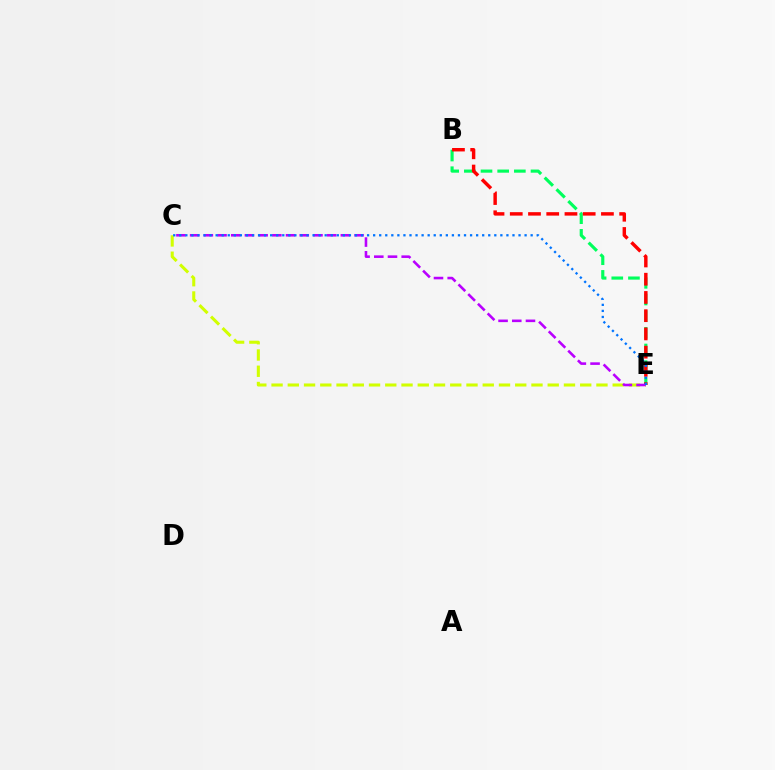{('B', 'E'): [{'color': '#00ff5c', 'line_style': 'dashed', 'thickness': 2.26}, {'color': '#ff0000', 'line_style': 'dashed', 'thickness': 2.48}], ('C', 'E'): [{'color': '#d1ff00', 'line_style': 'dashed', 'thickness': 2.21}, {'color': '#b900ff', 'line_style': 'dashed', 'thickness': 1.86}, {'color': '#0074ff', 'line_style': 'dotted', 'thickness': 1.65}]}